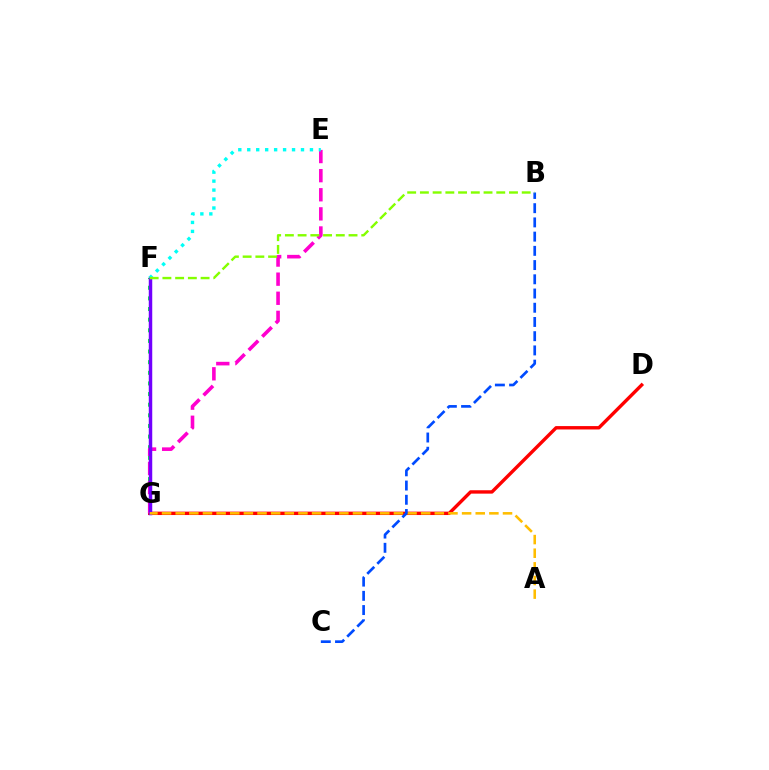{('D', 'G'): [{'color': '#ff0000', 'line_style': 'solid', 'thickness': 2.44}], ('F', 'G'): [{'color': '#00ff39', 'line_style': 'dotted', 'thickness': 2.89}, {'color': '#7200ff', 'line_style': 'solid', 'thickness': 2.5}], ('E', 'G'): [{'color': '#ff00cf', 'line_style': 'dashed', 'thickness': 2.6}], ('A', 'G'): [{'color': '#ffbd00', 'line_style': 'dashed', 'thickness': 1.85}], ('E', 'F'): [{'color': '#00fff6', 'line_style': 'dotted', 'thickness': 2.43}], ('B', 'C'): [{'color': '#004bff', 'line_style': 'dashed', 'thickness': 1.93}], ('B', 'F'): [{'color': '#84ff00', 'line_style': 'dashed', 'thickness': 1.73}]}